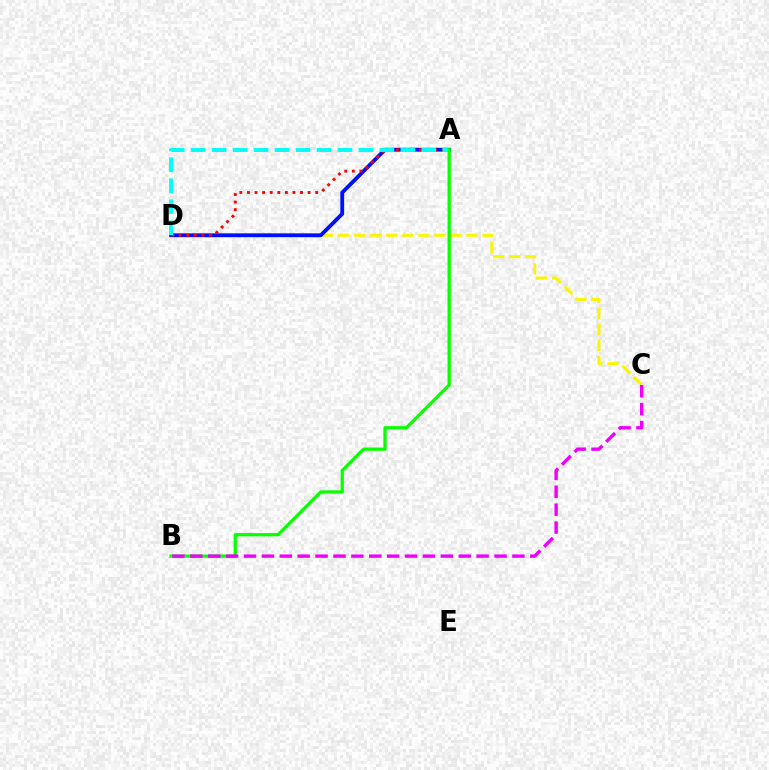{('C', 'D'): [{'color': '#fcf500', 'line_style': 'dashed', 'thickness': 2.18}], ('A', 'D'): [{'color': '#0010ff', 'line_style': 'solid', 'thickness': 2.77}, {'color': '#ff0000', 'line_style': 'dotted', 'thickness': 2.06}, {'color': '#00fff6', 'line_style': 'dashed', 'thickness': 2.85}], ('A', 'B'): [{'color': '#08ff00', 'line_style': 'solid', 'thickness': 2.35}], ('B', 'C'): [{'color': '#ee00ff', 'line_style': 'dashed', 'thickness': 2.43}]}